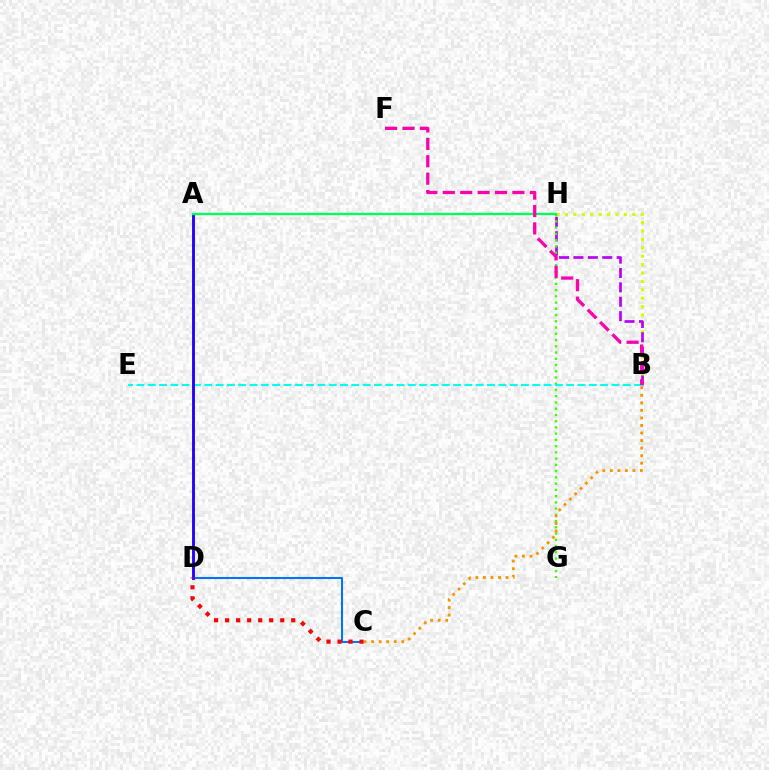{('B', 'H'): [{'color': '#d1ff00', 'line_style': 'dotted', 'thickness': 2.28}, {'color': '#b900ff', 'line_style': 'dashed', 'thickness': 1.95}], ('G', 'H'): [{'color': '#3dff00', 'line_style': 'dotted', 'thickness': 1.7}], ('B', 'E'): [{'color': '#00fff6', 'line_style': 'dashed', 'thickness': 1.54}], ('C', 'D'): [{'color': '#0074ff', 'line_style': 'solid', 'thickness': 1.51}, {'color': '#ff0000', 'line_style': 'dotted', 'thickness': 2.99}], ('A', 'D'): [{'color': '#2500ff', 'line_style': 'solid', 'thickness': 2.07}], ('A', 'H'): [{'color': '#00ff5c', 'line_style': 'solid', 'thickness': 1.69}], ('B', 'C'): [{'color': '#ff9400', 'line_style': 'dotted', 'thickness': 2.05}], ('B', 'F'): [{'color': '#ff00ac', 'line_style': 'dashed', 'thickness': 2.37}]}